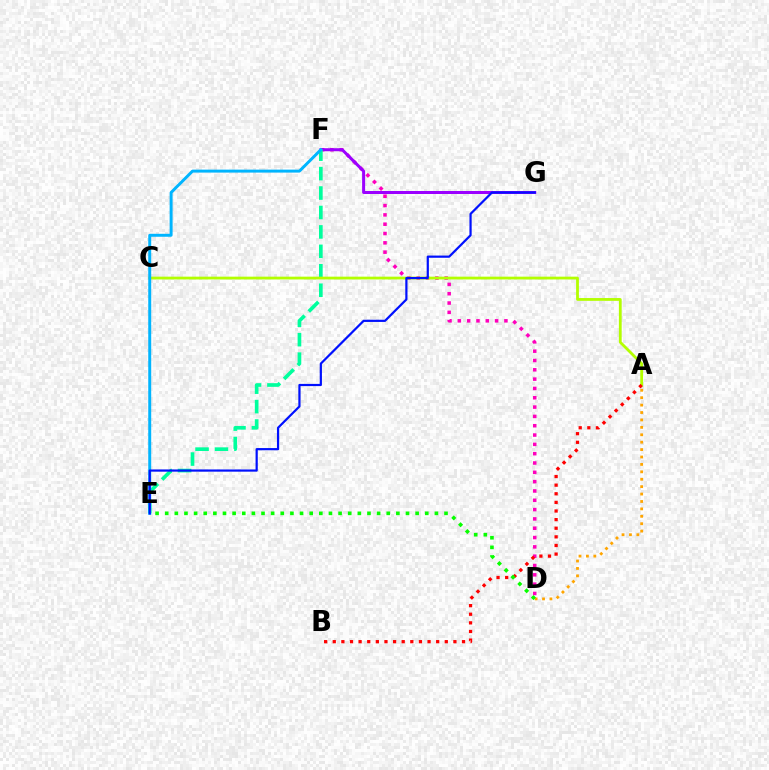{('D', 'F'): [{'color': '#ff00bd', 'line_style': 'dotted', 'thickness': 2.53}], ('A', 'D'): [{'color': '#ffa500', 'line_style': 'dotted', 'thickness': 2.01}], ('F', 'G'): [{'color': '#9b00ff', 'line_style': 'solid', 'thickness': 2.16}], ('E', 'F'): [{'color': '#00ff9d', 'line_style': 'dashed', 'thickness': 2.64}, {'color': '#00b5ff', 'line_style': 'solid', 'thickness': 2.13}], ('A', 'C'): [{'color': '#b3ff00', 'line_style': 'solid', 'thickness': 2.01}], ('A', 'B'): [{'color': '#ff0000', 'line_style': 'dotted', 'thickness': 2.34}], ('D', 'E'): [{'color': '#08ff00', 'line_style': 'dotted', 'thickness': 2.62}], ('E', 'G'): [{'color': '#0010ff', 'line_style': 'solid', 'thickness': 1.59}]}